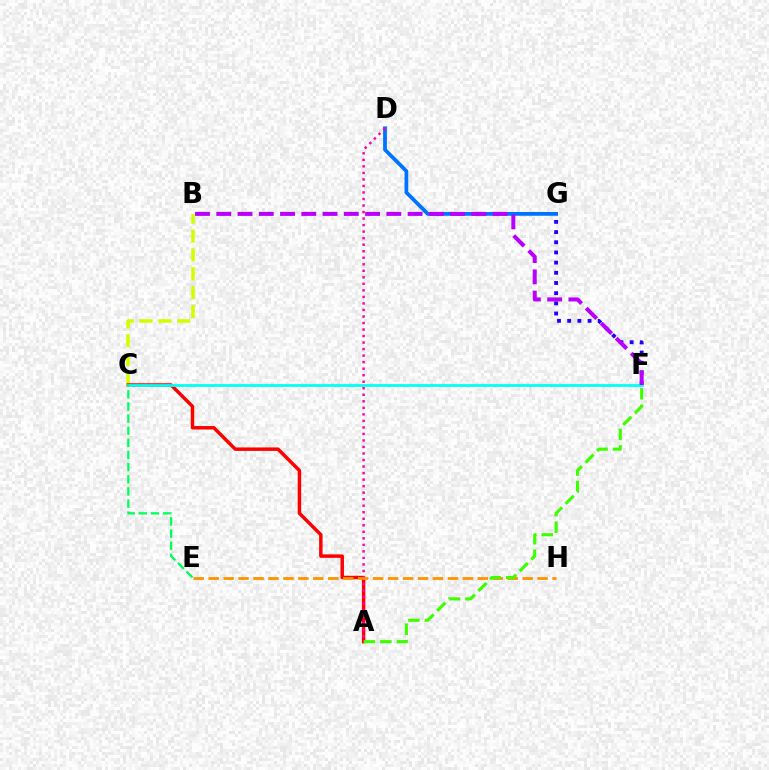{('F', 'G'): [{'color': '#2500ff', 'line_style': 'dotted', 'thickness': 2.77}], ('B', 'C'): [{'color': '#d1ff00', 'line_style': 'dashed', 'thickness': 2.56}], ('D', 'G'): [{'color': '#0074ff', 'line_style': 'solid', 'thickness': 2.71}], ('A', 'C'): [{'color': '#ff0000', 'line_style': 'solid', 'thickness': 2.49}], ('A', 'D'): [{'color': '#ff00ac', 'line_style': 'dotted', 'thickness': 1.77}], ('C', 'F'): [{'color': '#00fff6', 'line_style': 'solid', 'thickness': 1.99}], ('E', 'H'): [{'color': '#ff9400', 'line_style': 'dashed', 'thickness': 2.03}], ('C', 'E'): [{'color': '#00ff5c', 'line_style': 'dashed', 'thickness': 1.65}], ('A', 'F'): [{'color': '#3dff00', 'line_style': 'dashed', 'thickness': 2.24}], ('B', 'F'): [{'color': '#b900ff', 'line_style': 'dashed', 'thickness': 2.89}]}